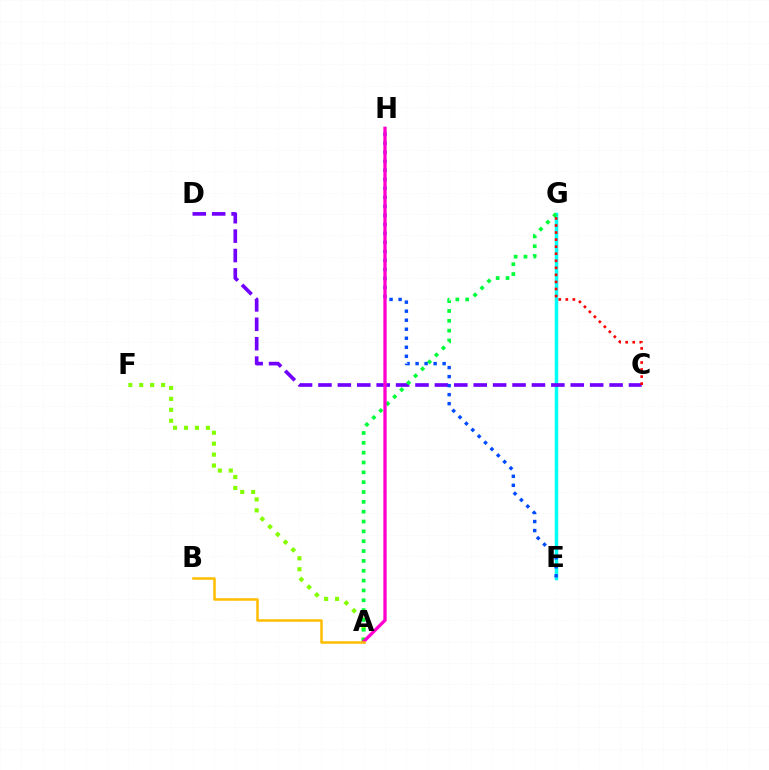{('E', 'G'): [{'color': '#00fff6', 'line_style': 'solid', 'thickness': 2.52}], ('C', 'D'): [{'color': '#7200ff', 'line_style': 'dashed', 'thickness': 2.64}], ('A', 'F'): [{'color': '#84ff00', 'line_style': 'dotted', 'thickness': 2.97}], ('C', 'G'): [{'color': '#ff0000', 'line_style': 'dotted', 'thickness': 1.92}], ('A', 'G'): [{'color': '#00ff39', 'line_style': 'dotted', 'thickness': 2.67}], ('E', 'H'): [{'color': '#004bff', 'line_style': 'dotted', 'thickness': 2.45}], ('A', 'H'): [{'color': '#ff00cf', 'line_style': 'solid', 'thickness': 2.38}], ('A', 'B'): [{'color': '#ffbd00', 'line_style': 'solid', 'thickness': 1.81}]}